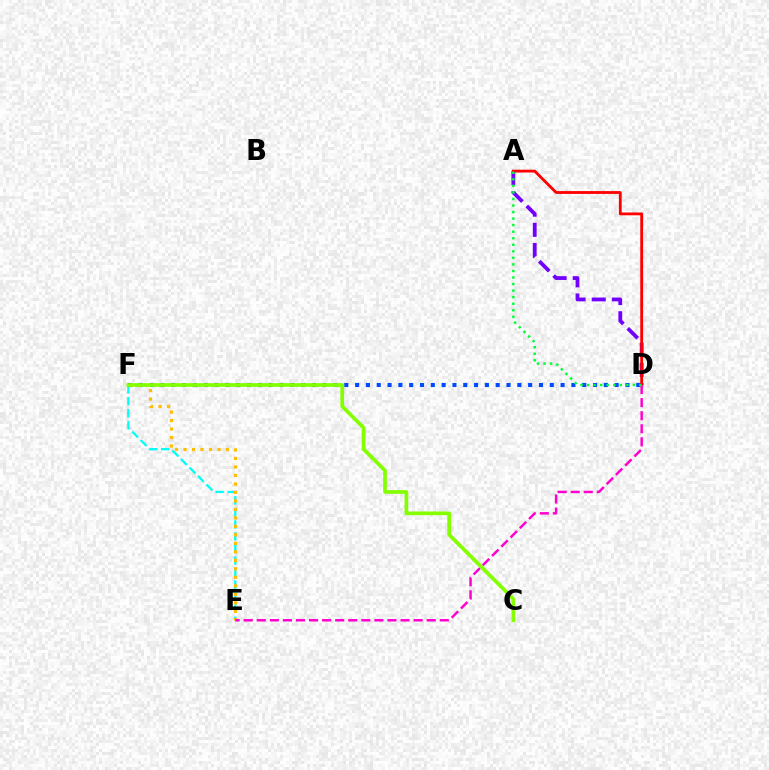{('A', 'D'): [{'color': '#7200ff', 'line_style': 'dashed', 'thickness': 2.74}, {'color': '#ff0000', 'line_style': 'solid', 'thickness': 2.03}, {'color': '#00ff39', 'line_style': 'dotted', 'thickness': 1.78}], ('D', 'F'): [{'color': '#004bff', 'line_style': 'dotted', 'thickness': 2.94}], ('E', 'F'): [{'color': '#00fff6', 'line_style': 'dashed', 'thickness': 1.63}, {'color': '#ffbd00', 'line_style': 'dotted', 'thickness': 2.31}], ('D', 'E'): [{'color': '#ff00cf', 'line_style': 'dashed', 'thickness': 1.78}], ('C', 'F'): [{'color': '#84ff00', 'line_style': 'solid', 'thickness': 2.67}]}